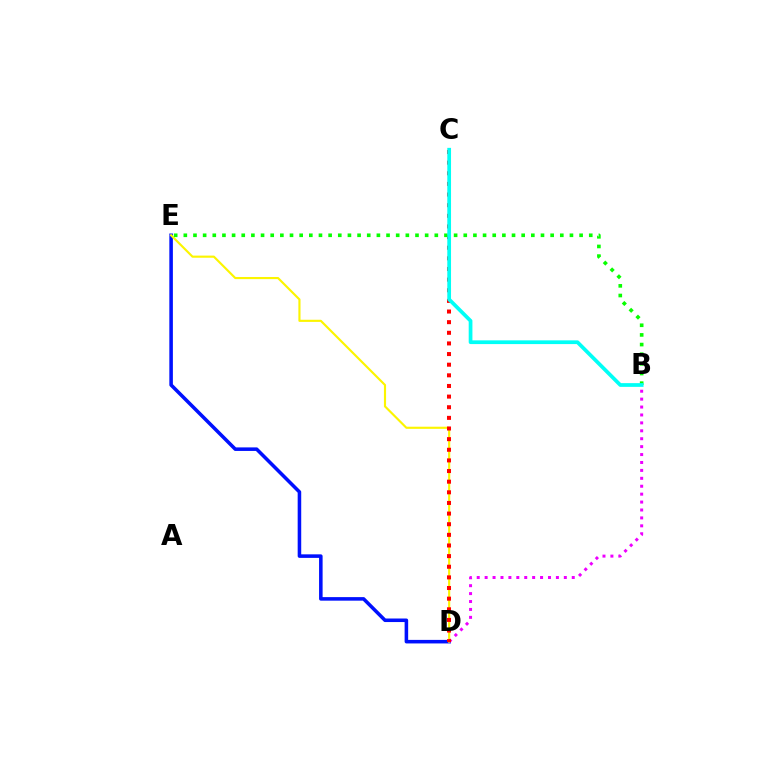{('D', 'E'): [{'color': '#0010ff', 'line_style': 'solid', 'thickness': 2.55}, {'color': '#fcf500', 'line_style': 'solid', 'thickness': 1.54}], ('B', 'D'): [{'color': '#ee00ff', 'line_style': 'dotted', 'thickness': 2.15}], ('C', 'D'): [{'color': '#ff0000', 'line_style': 'dotted', 'thickness': 2.89}], ('B', 'E'): [{'color': '#08ff00', 'line_style': 'dotted', 'thickness': 2.62}], ('B', 'C'): [{'color': '#00fff6', 'line_style': 'solid', 'thickness': 2.69}]}